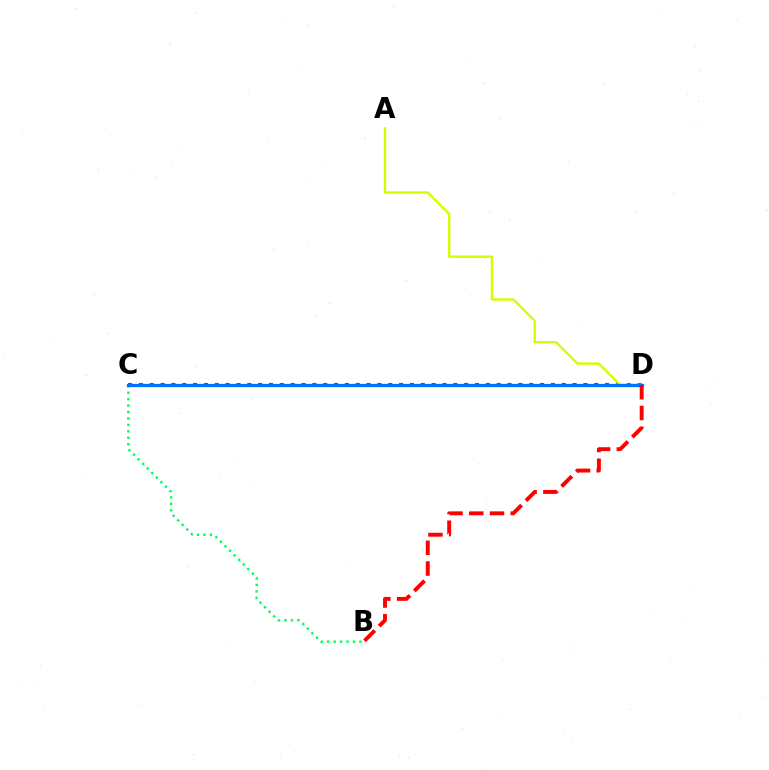{('B', 'C'): [{'color': '#00ff5c', 'line_style': 'dotted', 'thickness': 1.75}], ('C', 'D'): [{'color': '#b900ff', 'line_style': 'dotted', 'thickness': 2.95}, {'color': '#0074ff', 'line_style': 'solid', 'thickness': 2.33}], ('A', 'D'): [{'color': '#d1ff00', 'line_style': 'solid', 'thickness': 1.73}], ('B', 'D'): [{'color': '#ff0000', 'line_style': 'dashed', 'thickness': 2.82}]}